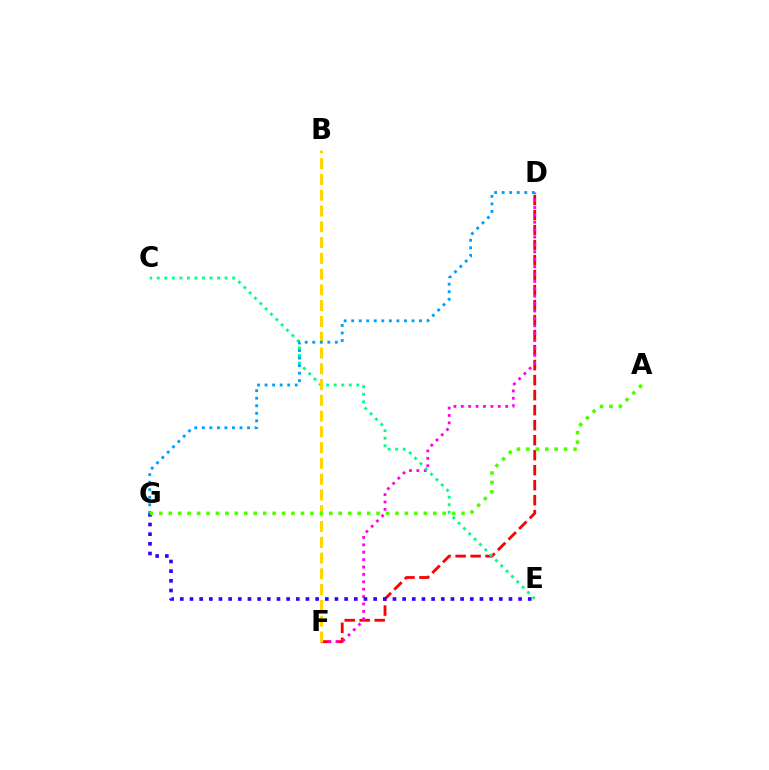{('D', 'F'): [{'color': '#ff0000', 'line_style': 'dashed', 'thickness': 2.04}, {'color': '#ff00ed', 'line_style': 'dotted', 'thickness': 2.01}], ('C', 'E'): [{'color': '#00ff86', 'line_style': 'dotted', 'thickness': 2.05}], ('E', 'G'): [{'color': '#3700ff', 'line_style': 'dotted', 'thickness': 2.63}], ('B', 'F'): [{'color': '#ffd500', 'line_style': 'dashed', 'thickness': 2.14}], ('D', 'G'): [{'color': '#009eff', 'line_style': 'dotted', 'thickness': 2.05}], ('A', 'G'): [{'color': '#4fff00', 'line_style': 'dotted', 'thickness': 2.57}]}